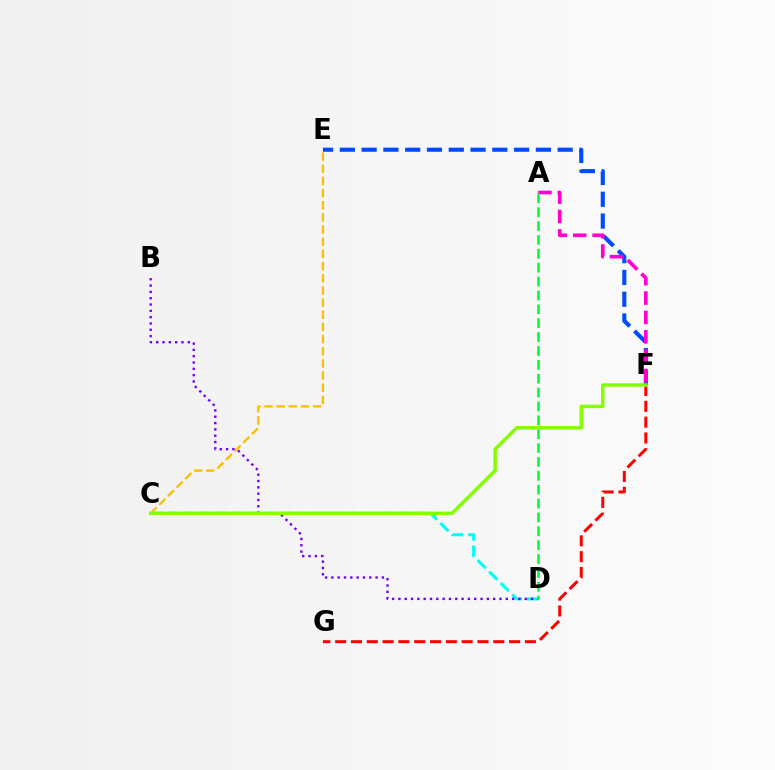{('C', 'D'): [{'color': '#00fff6', 'line_style': 'dashed', 'thickness': 2.21}], ('E', 'F'): [{'color': '#004bff', 'line_style': 'dashed', 'thickness': 2.96}], ('C', 'E'): [{'color': '#ffbd00', 'line_style': 'dashed', 'thickness': 1.65}], ('F', 'G'): [{'color': '#ff0000', 'line_style': 'dashed', 'thickness': 2.15}], ('B', 'D'): [{'color': '#7200ff', 'line_style': 'dotted', 'thickness': 1.72}], ('A', 'F'): [{'color': '#ff00cf', 'line_style': 'dashed', 'thickness': 2.63}], ('A', 'D'): [{'color': '#00ff39', 'line_style': 'dashed', 'thickness': 1.88}], ('C', 'F'): [{'color': '#84ff00', 'line_style': 'solid', 'thickness': 2.49}]}